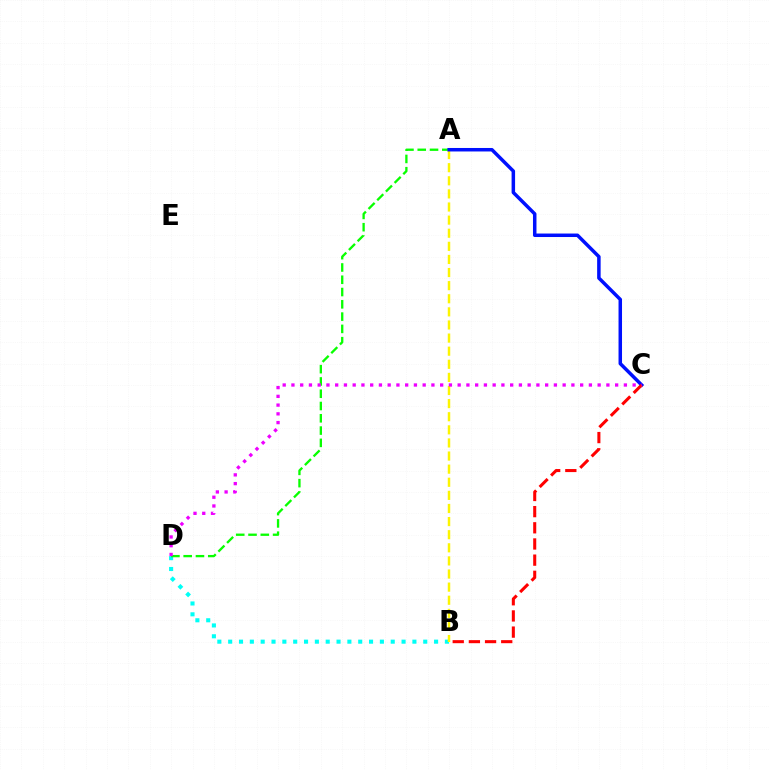{('B', 'D'): [{'color': '#00fff6', 'line_style': 'dotted', 'thickness': 2.94}], ('A', 'D'): [{'color': '#08ff00', 'line_style': 'dashed', 'thickness': 1.67}], ('A', 'B'): [{'color': '#fcf500', 'line_style': 'dashed', 'thickness': 1.78}], ('A', 'C'): [{'color': '#0010ff', 'line_style': 'solid', 'thickness': 2.52}], ('B', 'C'): [{'color': '#ff0000', 'line_style': 'dashed', 'thickness': 2.2}], ('C', 'D'): [{'color': '#ee00ff', 'line_style': 'dotted', 'thickness': 2.38}]}